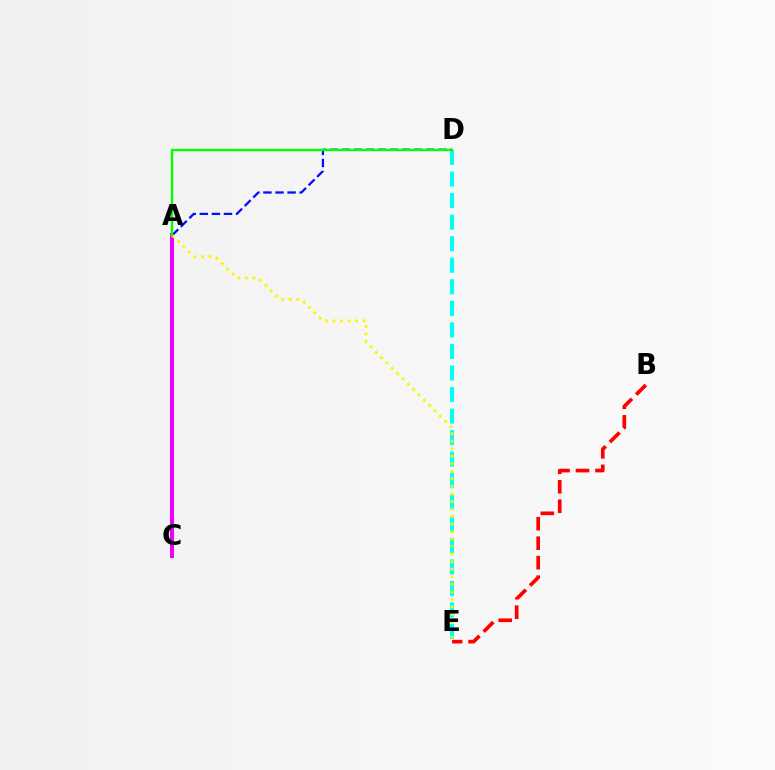{('A', 'C'): [{'color': '#ee00ff', 'line_style': 'solid', 'thickness': 2.9}], ('D', 'E'): [{'color': '#00fff6', 'line_style': 'dashed', 'thickness': 2.93}], ('A', 'D'): [{'color': '#0010ff', 'line_style': 'dashed', 'thickness': 1.64}, {'color': '#08ff00', 'line_style': 'solid', 'thickness': 1.71}], ('A', 'E'): [{'color': '#fcf500', 'line_style': 'dotted', 'thickness': 2.05}], ('B', 'E'): [{'color': '#ff0000', 'line_style': 'dashed', 'thickness': 2.65}]}